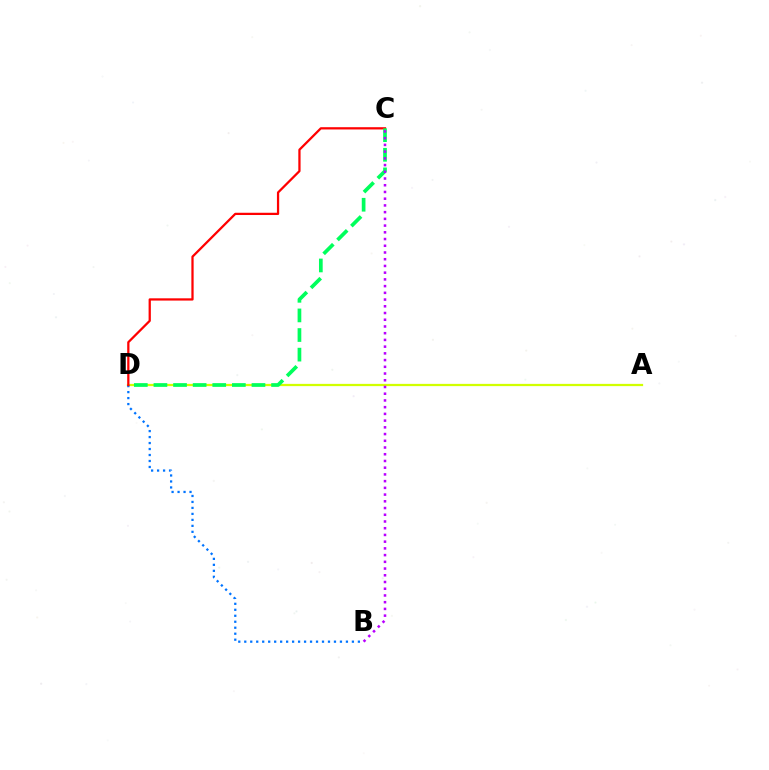{('A', 'D'): [{'color': '#d1ff00', 'line_style': 'solid', 'thickness': 1.62}], ('B', 'D'): [{'color': '#0074ff', 'line_style': 'dotted', 'thickness': 1.62}], ('C', 'D'): [{'color': '#ff0000', 'line_style': 'solid', 'thickness': 1.63}, {'color': '#00ff5c', 'line_style': 'dashed', 'thickness': 2.66}], ('B', 'C'): [{'color': '#b900ff', 'line_style': 'dotted', 'thickness': 1.83}]}